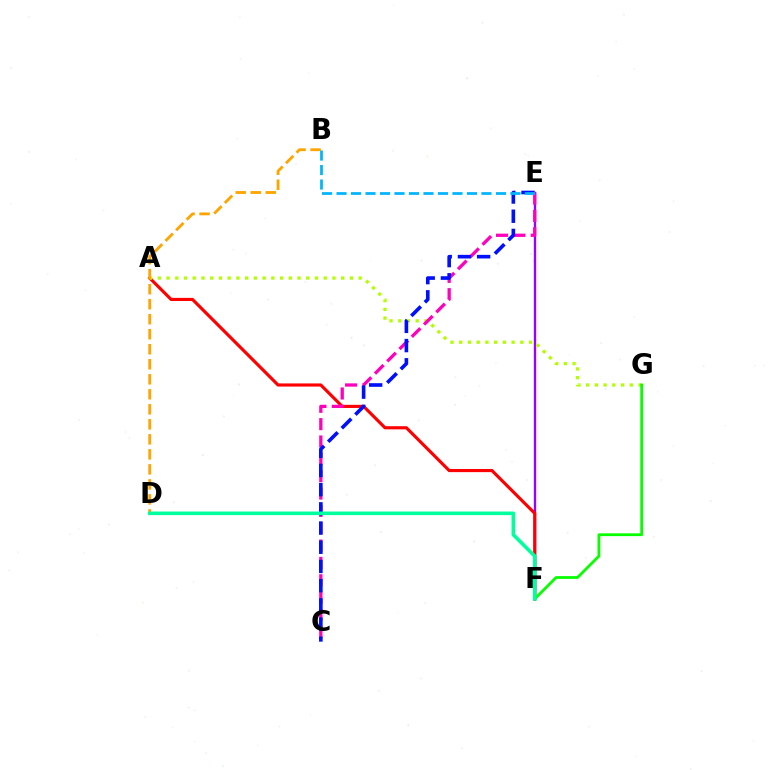{('E', 'F'): [{'color': '#9b00ff', 'line_style': 'solid', 'thickness': 1.7}], ('A', 'F'): [{'color': '#ff0000', 'line_style': 'solid', 'thickness': 2.26}], ('A', 'G'): [{'color': '#b3ff00', 'line_style': 'dotted', 'thickness': 2.37}], ('F', 'G'): [{'color': '#08ff00', 'line_style': 'solid', 'thickness': 2.01}], ('C', 'E'): [{'color': '#ff00bd', 'line_style': 'dashed', 'thickness': 2.36}, {'color': '#0010ff', 'line_style': 'dashed', 'thickness': 2.61}], ('B', 'D'): [{'color': '#ffa500', 'line_style': 'dashed', 'thickness': 2.04}], ('D', 'F'): [{'color': '#00ff9d', 'line_style': 'solid', 'thickness': 2.59}], ('B', 'E'): [{'color': '#00b5ff', 'line_style': 'dashed', 'thickness': 1.97}]}